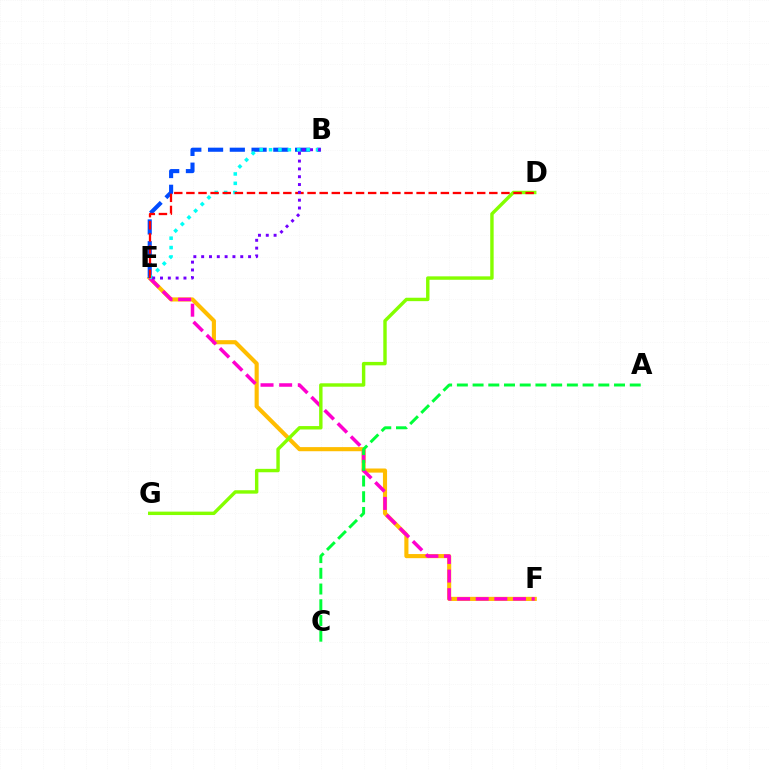{('E', 'F'): [{'color': '#ffbd00', 'line_style': 'solid', 'thickness': 2.96}, {'color': '#ff00cf', 'line_style': 'dashed', 'thickness': 2.53}], ('B', 'E'): [{'color': '#004bff', 'line_style': 'dashed', 'thickness': 2.96}, {'color': '#00fff6', 'line_style': 'dotted', 'thickness': 2.55}, {'color': '#7200ff', 'line_style': 'dotted', 'thickness': 2.12}], ('A', 'C'): [{'color': '#00ff39', 'line_style': 'dashed', 'thickness': 2.14}], ('D', 'G'): [{'color': '#84ff00', 'line_style': 'solid', 'thickness': 2.46}], ('D', 'E'): [{'color': '#ff0000', 'line_style': 'dashed', 'thickness': 1.65}]}